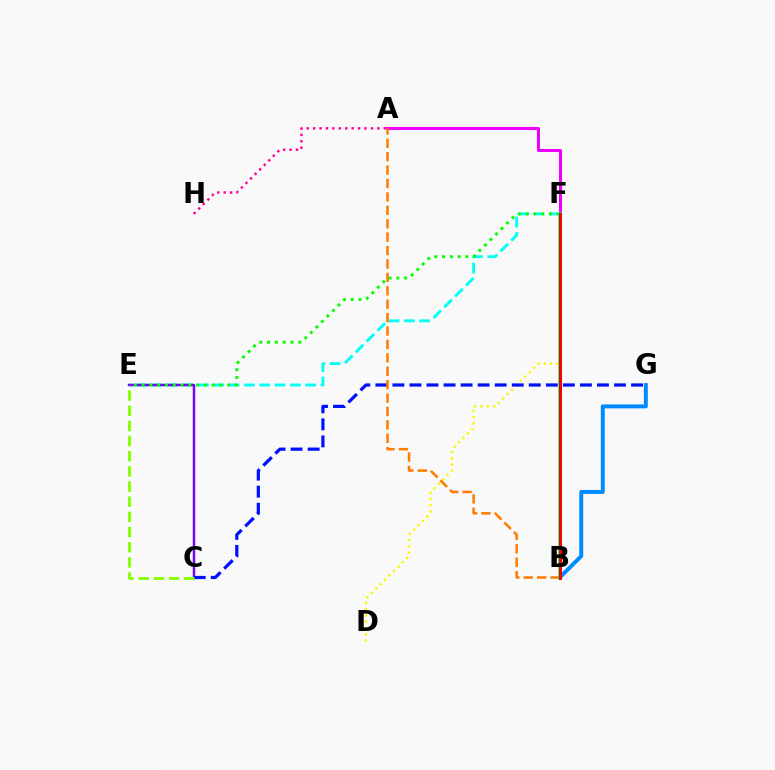{('E', 'F'): [{'color': '#00fff6', 'line_style': 'dashed', 'thickness': 2.08}, {'color': '#08ff00', 'line_style': 'dotted', 'thickness': 2.12}], ('D', 'F'): [{'color': '#fcf500', 'line_style': 'dotted', 'thickness': 1.69}], ('A', 'F'): [{'color': '#ee00ff', 'line_style': 'solid', 'thickness': 2.18}], ('A', 'H'): [{'color': '#ff0094', 'line_style': 'dotted', 'thickness': 1.75}], ('C', 'E'): [{'color': '#7200ff', 'line_style': 'solid', 'thickness': 1.75}, {'color': '#84ff00', 'line_style': 'dashed', 'thickness': 2.06}], ('C', 'G'): [{'color': '#0010ff', 'line_style': 'dashed', 'thickness': 2.32}], ('B', 'G'): [{'color': '#008cff', 'line_style': 'solid', 'thickness': 2.84}], ('A', 'B'): [{'color': '#ff7c00', 'line_style': 'dashed', 'thickness': 1.82}], ('B', 'F'): [{'color': '#00ff74', 'line_style': 'solid', 'thickness': 2.63}, {'color': '#ff0000', 'line_style': 'solid', 'thickness': 2.17}]}